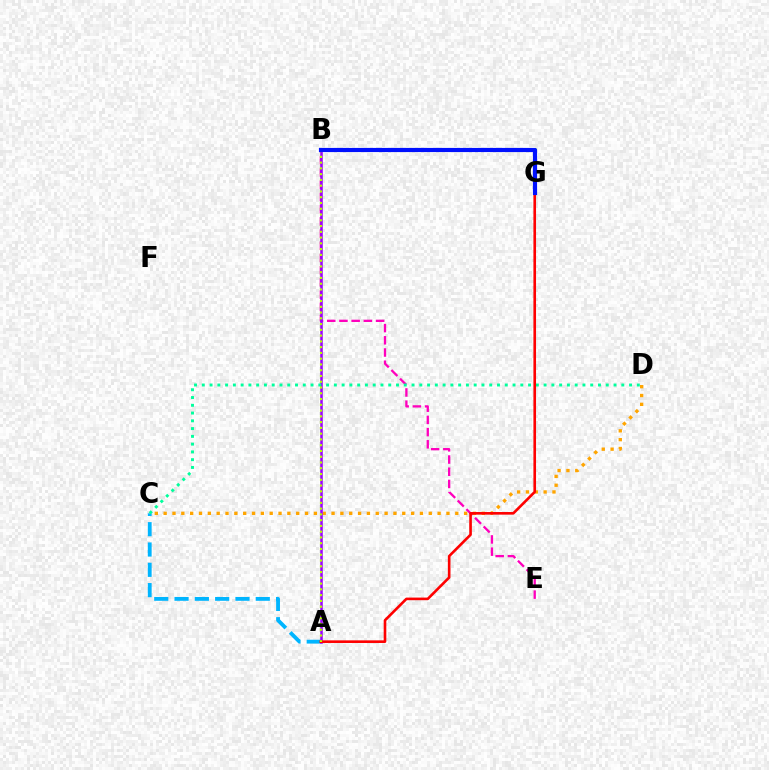{('A', 'C'): [{'color': '#00b5ff', 'line_style': 'dashed', 'thickness': 2.76}], ('B', 'G'): [{'color': '#08ff00', 'line_style': 'dashed', 'thickness': 2.77}, {'color': '#0010ff', 'line_style': 'solid', 'thickness': 2.99}], ('B', 'E'): [{'color': '#ff00bd', 'line_style': 'dashed', 'thickness': 1.66}], ('C', 'D'): [{'color': '#ffa500', 'line_style': 'dotted', 'thickness': 2.4}, {'color': '#00ff9d', 'line_style': 'dotted', 'thickness': 2.11}], ('A', 'B'): [{'color': '#9b00ff', 'line_style': 'solid', 'thickness': 1.82}, {'color': '#b3ff00', 'line_style': 'dotted', 'thickness': 1.57}], ('A', 'G'): [{'color': '#ff0000', 'line_style': 'solid', 'thickness': 1.89}]}